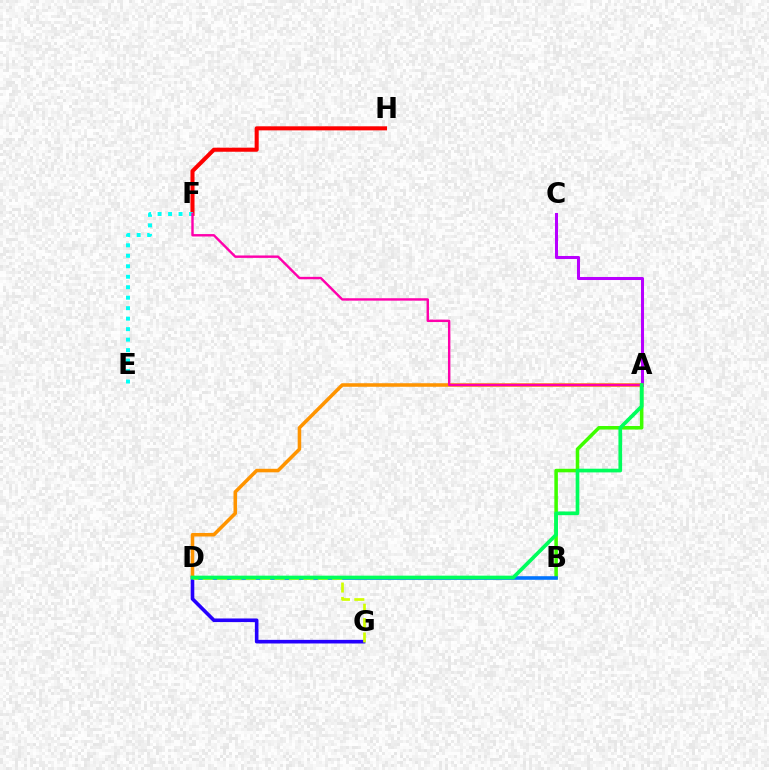{('A', 'B'): [{'color': '#3dff00', 'line_style': 'solid', 'thickness': 2.55}], ('D', 'G'): [{'color': '#2500ff', 'line_style': 'solid', 'thickness': 2.6}, {'color': '#d1ff00', 'line_style': 'dashed', 'thickness': 1.95}], ('A', 'C'): [{'color': '#b900ff', 'line_style': 'solid', 'thickness': 2.19}], ('F', 'H'): [{'color': '#ff0000', 'line_style': 'solid', 'thickness': 2.91}], ('A', 'D'): [{'color': '#ff9400', 'line_style': 'solid', 'thickness': 2.55}, {'color': '#00ff5c', 'line_style': 'solid', 'thickness': 2.65}], ('E', 'F'): [{'color': '#00fff6', 'line_style': 'dotted', 'thickness': 2.85}], ('B', 'D'): [{'color': '#0074ff', 'line_style': 'solid', 'thickness': 2.58}], ('A', 'F'): [{'color': '#ff00ac', 'line_style': 'solid', 'thickness': 1.74}]}